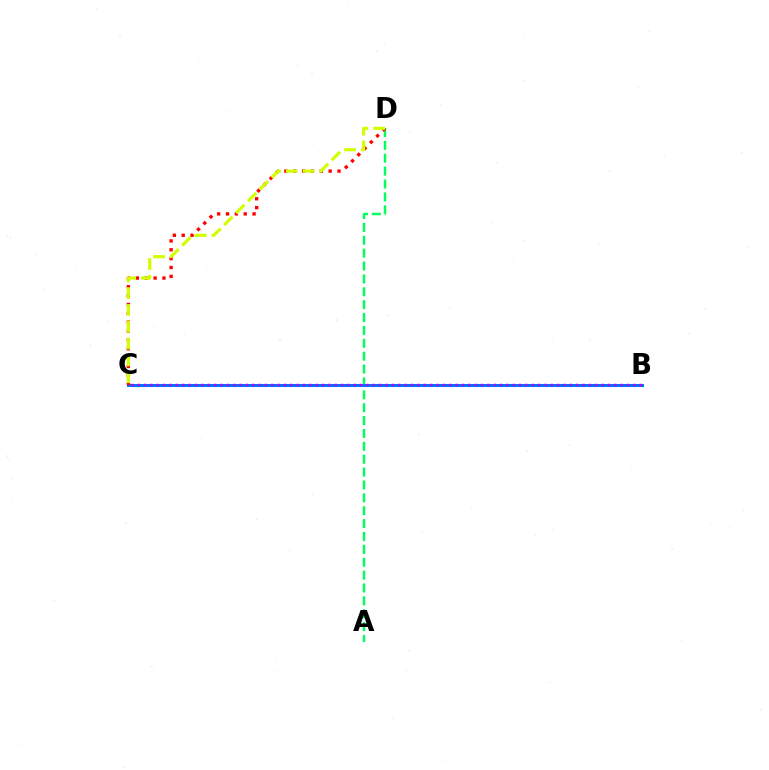{('A', 'D'): [{'color': '#00ff5c', 'line_style': 'dashed', 'thickness': 1.75}], ('B', 'C'): [{'color': '#0074ff', 'line_style': 'solid', 'thickness': 2.19}, {'color': '#b900ff', 'line_style': 'dotted', 'thickness': 1.73}], ('C', 'D'): [{'color': '#ff0000', 'line_style': 'dotted', 'thickness': 2.41}, {'color': '#d1ff00', 'line_style': 'dashed', 'thickness': 2.28}]}